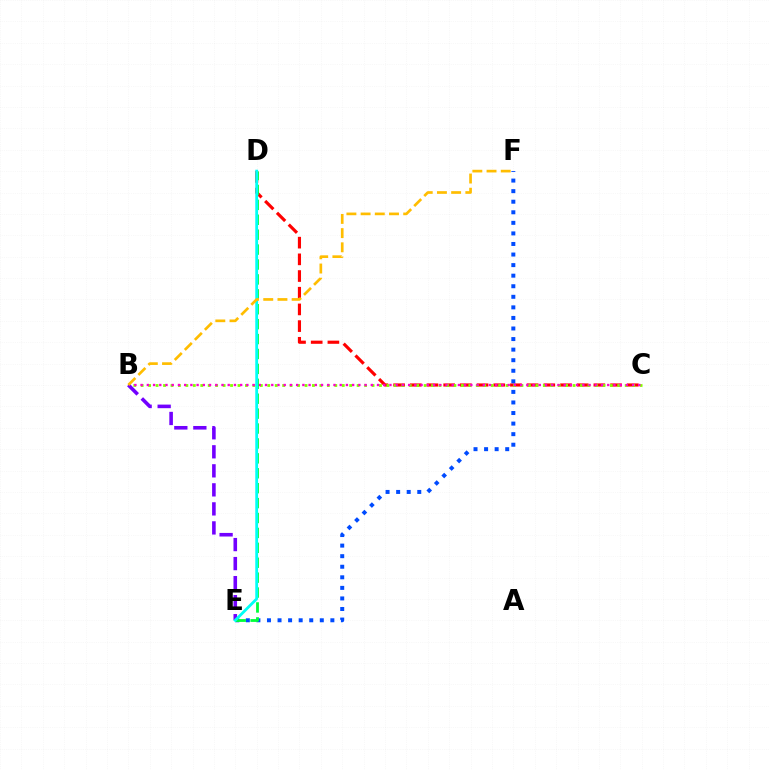{('C', 'D'): [{'color': '#ff0000', 'line_style': 'dashed', 'thickness': 2.27}], ('E', 'F'): [{'color': '#004bff', 'line_style': 'dotted', 'thickness': 2.87}], ('B', 'C'): [{'color': '#84ff00', 'line_style': 'dotted', 'thickness': 2.02}, {'color': '#ff00cf', 'line_style': 'dotted', 'thickness': 1.69}], ('B', 'E'): [{'color': '#7200ff', 'line_style': 'dashed', 'thickness': 2.58}], ('D', 'E'): [{'color': '#00ff39', 'line_style': 'dashed', 'thickness': 2.03}, {'color': '#00fff6', 'line_style': 'solid', 'thickness': 2.01}], ('B', 'F'): [{'color': '#ffbd00', 'line_style': 'dashed', 'thickness': 1.93}]}